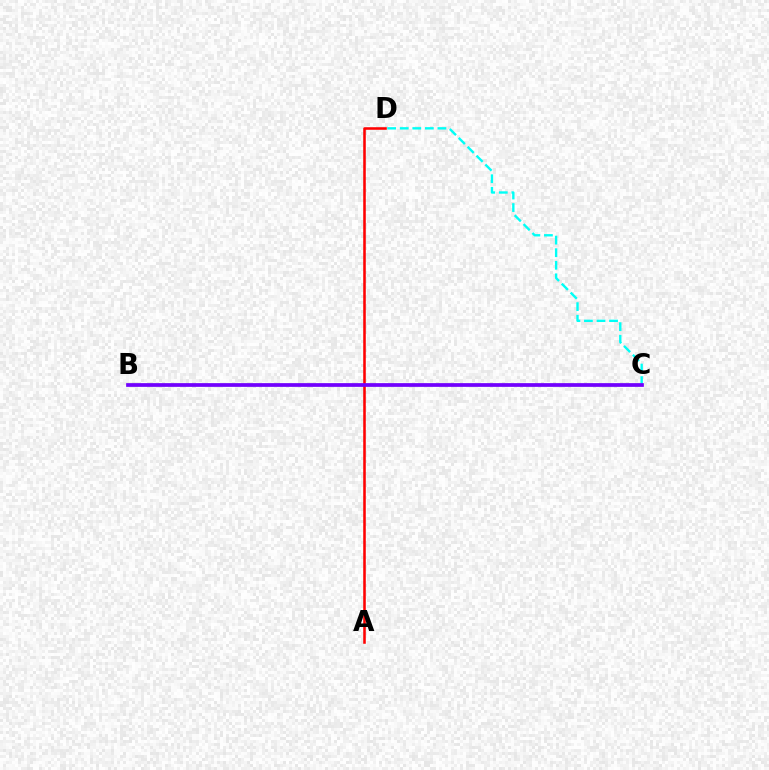{('B', 'C'): [{'color': '#84ff00', 'line_style': 'solid', 'thickness': 1.6}, {'color': '#7200ff', 'line_style': 'solid', 'thickness': 2.67}], ('A', 'D'): [{'color': '#ff0000', 'line_style': 'solid', 'thickness': 1.84}], ('C', 'D'): [{'color': '#00fff6', 'line_style': 'dashed', 'thickness': 1.71}]}